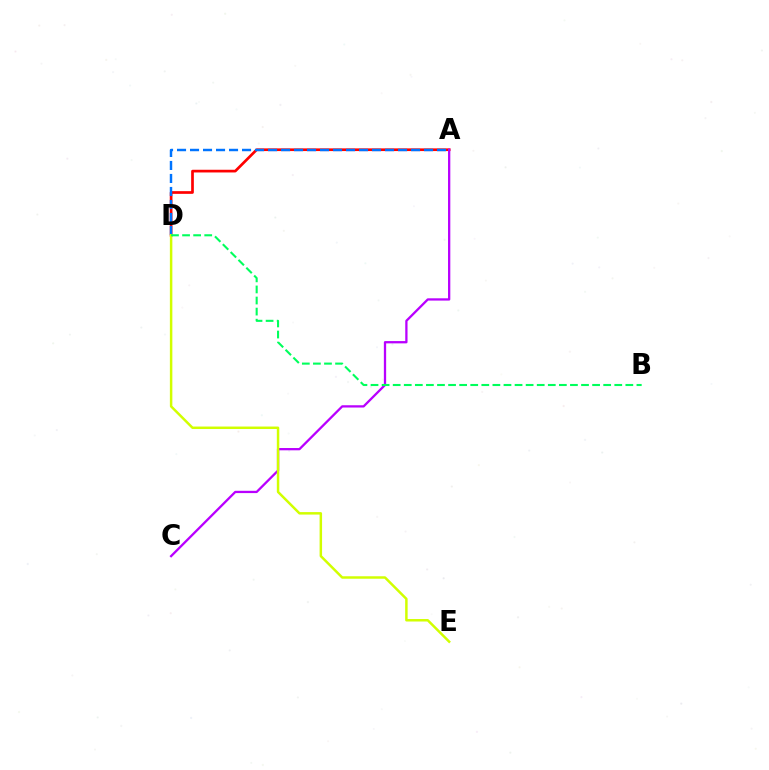{('A', 'D'): [{'color': '#ff0000', 'line_style': 'solid', 'thickness': 1.94}, {'color': '#0074ff', 'line_style': 'dashed', 'thickness': 1.77}], ('A', 'C'): [{'color': '#b900ff', 'line_style': 'solid', 'thickness': 1.65}], ('D', 'E'): [{'color': '#d1ff00', 'line_style': 'solid', 'thickness': 1.78}], ('B', 'D'): [{'color': '#00ff5c', 'line_style': 'dashed', 'thickness': 1.51}]}